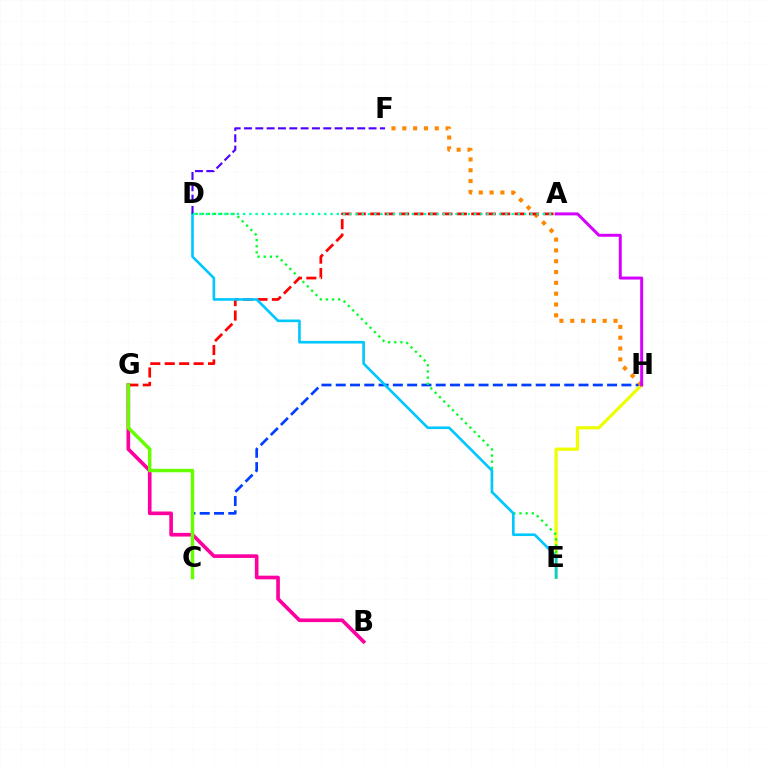{('C', 'H'): [{'color': '#003fff', 'line_style': 'dashed', 'thickness': 1.94}], ('B', 'G'): [{'color': '#ff00a0', 'line_style': 'solid', 'thickness': 2.63}], ('E', 'H'): [{'color': '#eeff00', 'line_style': 'solid', 'thickness': 2.3}], ('F', 'H'): [{'color': '#ff8800', 'line_style': 'dotted', 'thickness': 2.94}], ('D', 'E'): [{'color': '#00ff27', 'line_style': 'dotted', 'thickness': 1.67}, {'color': '#00c7ff', 'line_style': 'solid', 'thickness': 1.9}], ('A', 'G'): [{'color': '#ff0000', 'line_style': 'dashed', 'thickness': 1.96}], ('D', 'F'): [{'color': '#4f00ff', 'line_style': 'dashed', 'thickness': 1.54}], ('A', 'D'): [{'color': '#00ffaf', 'line_style': 'dotted', 'thickness': 1.7}], ('A', 'H'): [{'color': '#d600ff', 'line_style': 'solid', 'thickness': 2.14}], ('C', 'G'): [{'color': '#66ff00', 'line_style': 'solid', 'thickness': 2.48}]}